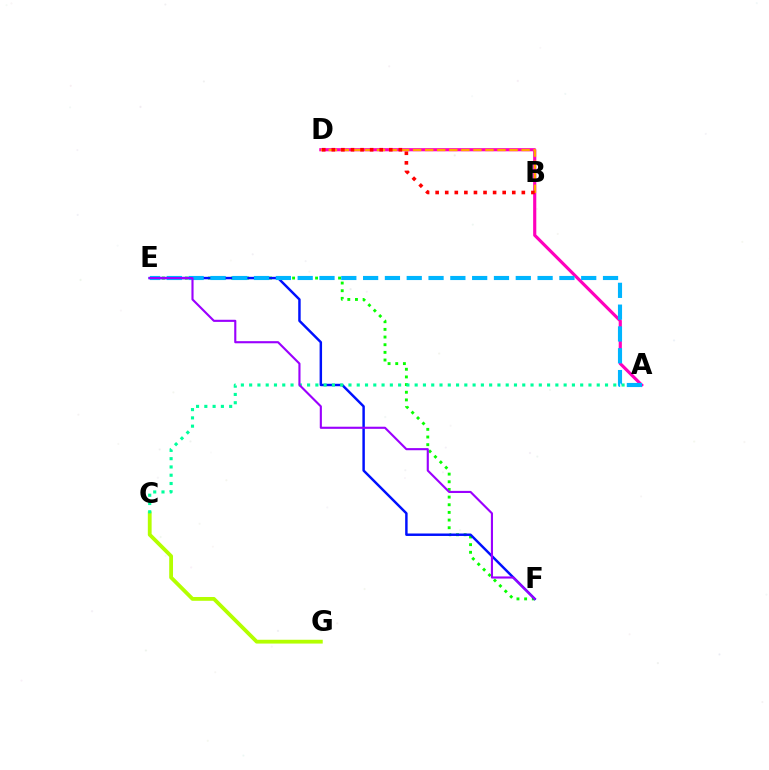{('A', 'D'): [{'color': '#ff00bd', 'line_style': 'solid', 'thickness': 2.26}], ('B', 'D'): [{'color': '#ffa500', 'line_style': 'dashed', 'thickness': 1.64}, {'color': '#ff0000', 'line_style': 'dotted', 'thickness': 2.6}], ('E', 'F'): [{'color': '#08ff00', 'line_style': 'dotted', 'thickness': 2.08}, {'color': '#0010ff', 'line_style': 'solid', 'thickness': 1.77}, {'color': '#9b00ff', 'line_style': 'solid', 'thickness': 1.53}], ('C', 'G'): [{'color': '#b3ff00', 'line_style': 'solid', 'thickness': 2.74}], ('A', 'C'): [{'color': '#00ff9d', 'line_style': 'dotted', 'thickness': 2.25}], ('A', 'E'): [{'color': '#00b5ff', 'line_style': 'dashed', 'thickness': 2.96}]}